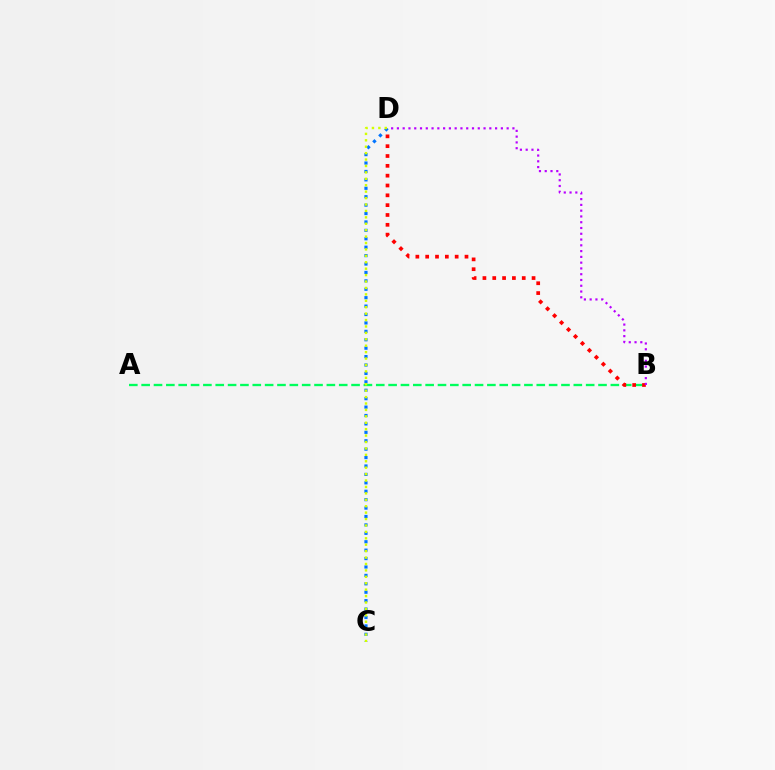{('C', 'D'): [{'color': '#0074ff', 'line_style': 'dotted', 'thickness': 2.29}, {'color': '#d1ff00', 'line_style': 'dotted', 'thickness': 1.74}], ('A', 'B'): [{'color': '#00ff5c', 'line_style': 'dashed', 'thickness': 1.68}], ('B', 'D'): [{'color': '#ff0000', 'line_style': 'dotted', 'thickness': 2.67}, {'color': '#b900ff', 'line_style': 'dotted', 'thickness': 1.57}]}